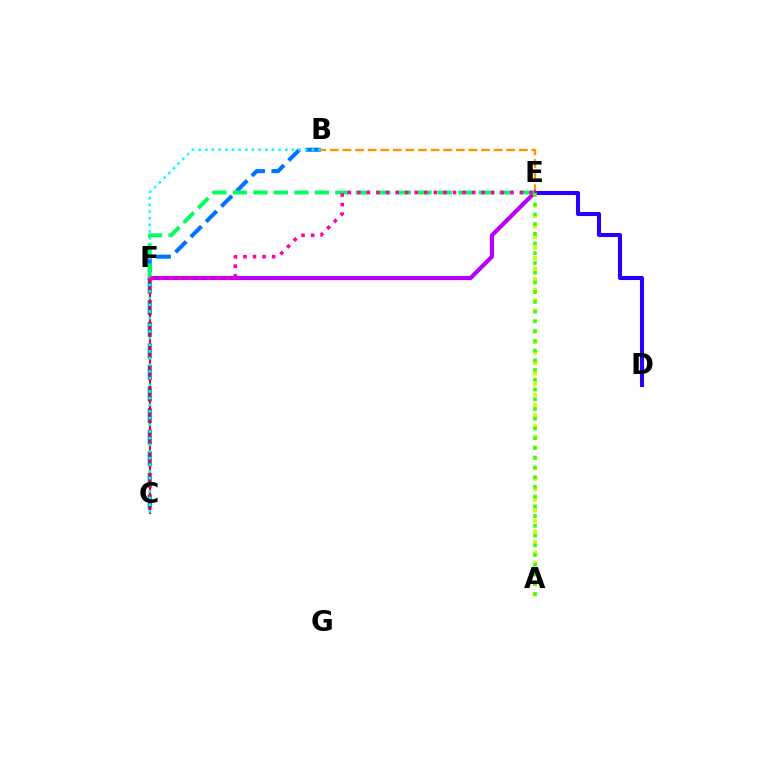{('B', 'C'): [{'color': '#0074ff', 'line_style': 'dashed', 'thickness': 2.93}, {'color': '#00fff6', 'line_style': 'dotted', 'thickness': 1.81}], ('B', 'E'): [{'color': '#ff9400', 'line_style': 'dashed', 'thickness': 1.71}], ('A', 'E'): [{'color': '#d1ff00', 'line_style': 'dotted', 'thickness': 2.86}, {'color': '#3dff00', 'line_style': 'dotted', 'thickness': 2.64}], ('C', 'F'): [{'color': '#ff0000', 'line_style': 'solid', 'thickness': 1.57}], ('D', 'E'): [{'color': '#2500ff', 'line_style': 'solid', 'thickness': 2.93}], ('E', 'F'): [{'color': '#b900ff', 'line_style': 'solid', 'thickness': 2.98}, {'color': '#00ff5c', 'line_style': 'dashed', 'thickness': 2.78}, {'color': '#ff00ac', 'line_style': 'dotted', 'thickness': 2.6}]}